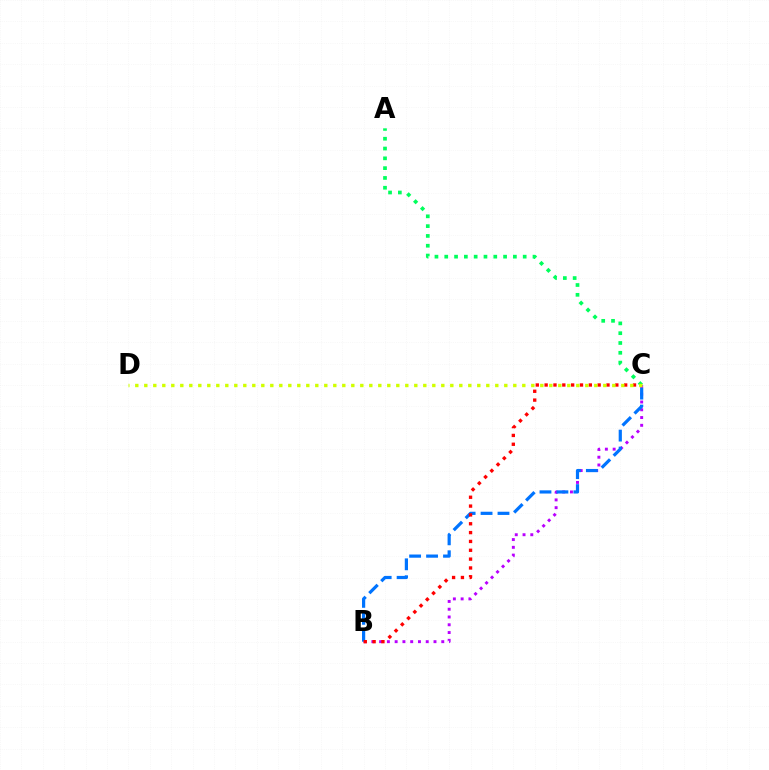{('B', 'C'): [{'color': '#b900ff', 'line_style': 'dotted', 'thickness': 2.11}, {'color': '#0074ff', 'line_style': 'dashed', 'thickness': 2.3}, {'color': '#ff0000', 'line_style': 'dotted', 'thickness': 2.4}], ('A', 'C'): [{'color': '#00ff5c', 'line_style': 'dotted', 'thickness': 2.66}], ('C', 'D'): [{'color': '#d1ff00', 'line_style': 'dotted', 'thickness': 2.45}]}